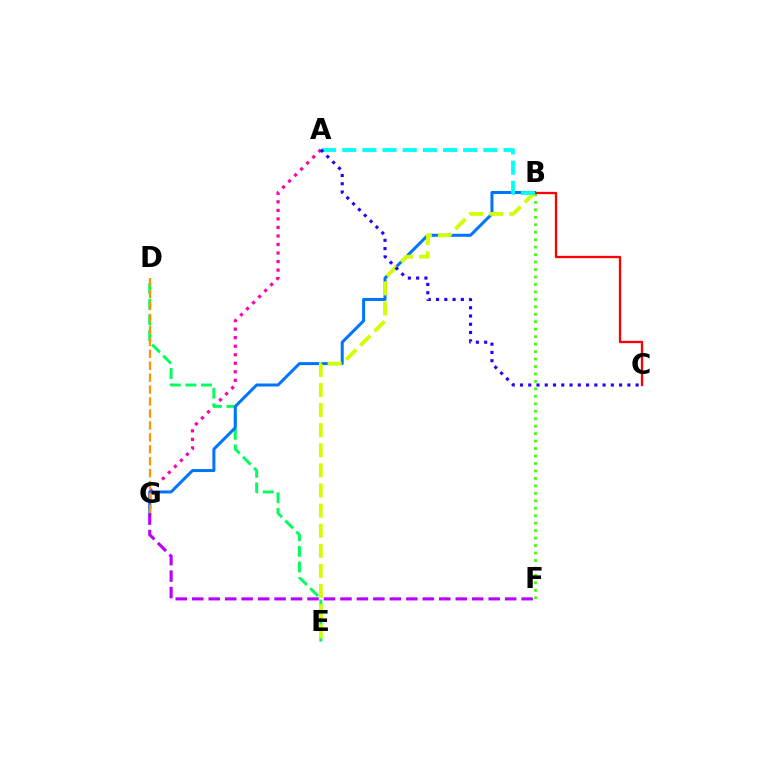{('B', 'F'): [{'color': '#3dff00', 'line_style': 'dotted', 'thickness': 2.03}], ('A', 'G'): [{'color': '#ff00ac', 'line_style': 'dotted', 'thickness': 2.32}], ('D', 'E'): [{'color': '#00ff5c', 'line_style': 'dashed', 'thickness': 2.12}], ('B', 'G'): [{'color': '#0074ff', 'line_style': 'solid', 'thickness': 2.16}], ('F', 'G'): [{'color': '#b900ff', 'line_style': 'dashed', 'thickness': 2.24}], ('B', 'E'): [{'color': '#d1ff00', 'line_style': 'dashed', 'thickness': 2.73}], ('B', 'C'): [{'color': '#ff0000', 'line_style': 'solid', 'thickness': 1.65}], ('D', 'G'): [{'color': '#ff9400', 'line_style': 'dashed', 'thickness': 1.62}], ('A', 'B'): [{'color': '#00fff6', 'line_style': 'dashed', 'thickness': 2.74}], ('A', 'C'): [{'color': '#2500ff', 'line_style': 'dotted', 'thickness': 2.24}]}